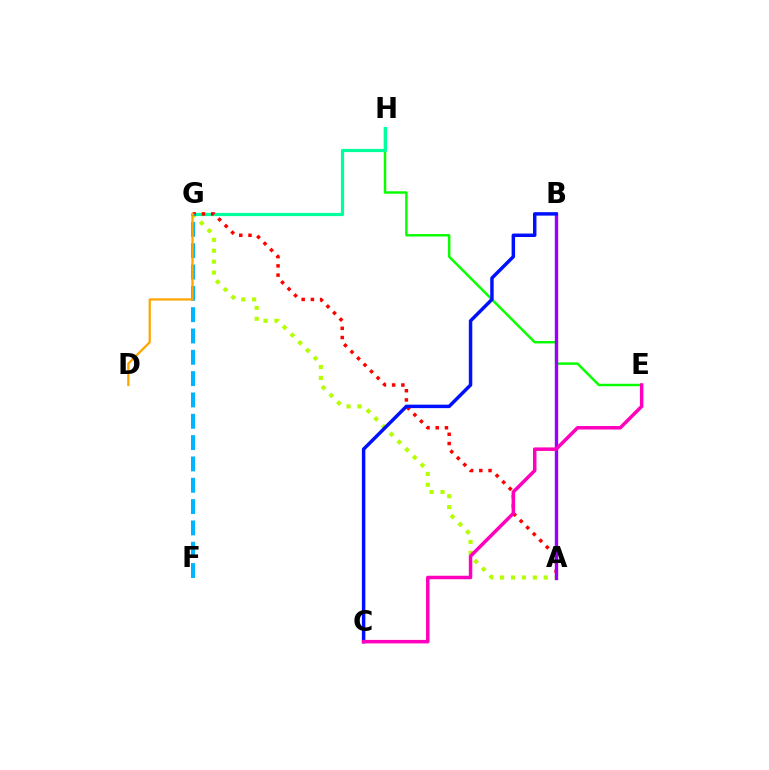{('E', 'H'): [{'color': '#08ff00', 'line_style': 'solid', 'thickness': 1.77}], ('A', 'G'): [{'color': '#b3ff00', 'line_style': 'dotted', 'thickness': 2.97}, {'color': '#ff0000', 'line_style': 'dotted', 'thickness': 2.51}], ('G', 'H'): [{'color': '#00ff9d', 'line_style': 'solid', 'thickness': 2.31}], ('A', 'B'): [{'color': '#9b00ff', 'line_style': 'solid', 'thickness': 2.43}], ('F', 'G'): [{'color': '#00b5ff', 'line_style': 'dashed', 'thickness': 2.9}], ('B', 'C'): [{'color': '#0010ff', 'line_style': 'solid', 'thickness': 2.49}], ('D', 'G'): [{'color': '#ffa500', 'line_style': 'solid', 'thickness': 1.62}], ('C', 'E'): [{'color': '#ff00bd', 'line_style': 'solid', 'thickness': 2.52}]}